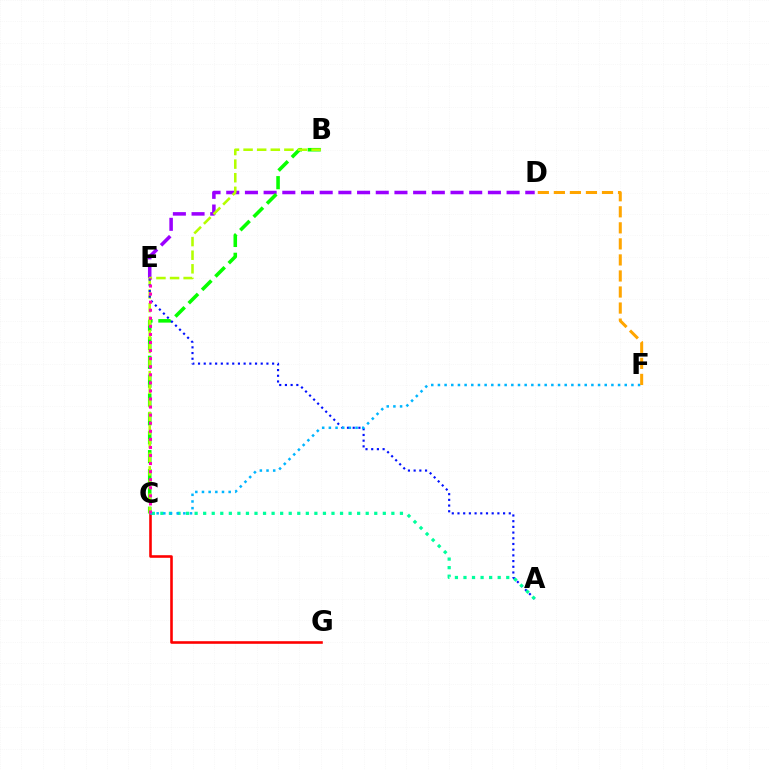{('D', 'E'): [{'color': '#9b00ff', 'line_style': 'dashed', 'thickness': 2.54}], ('C', 'G'): [{'color': '#ff0000', 'line_style': 'solid', 'thickness': 1.87}], ('B', 'C'): [{'color': '#08ff00', 'line_style': 'dashed', 'thickness': 2.56}, {'color': '#b3ff00', 'line_style': 'dashed', 'thickness': 1.85}], ('A', 'E'): [{'color': '#0010ff', 'line_style': 'dotted', 'thickness': 1.55}], ('A', 'C'): [{'color': '#00ff9d', 'line_style': 'dotted', 'thickness': 2.32}], ('C', 'F'): [{'color': '#00b5ff', 'line_style': 'dotted', 'thickness': 1.81}], ('D', 'F'): [{'color': '#ffa500', 'line_style': 'dashed', 'thickness': 2.18}], ('C', 'E'): [{'color': '#ff00bd', 'line_style': 'dotted', 'thickness': 2.19}]}